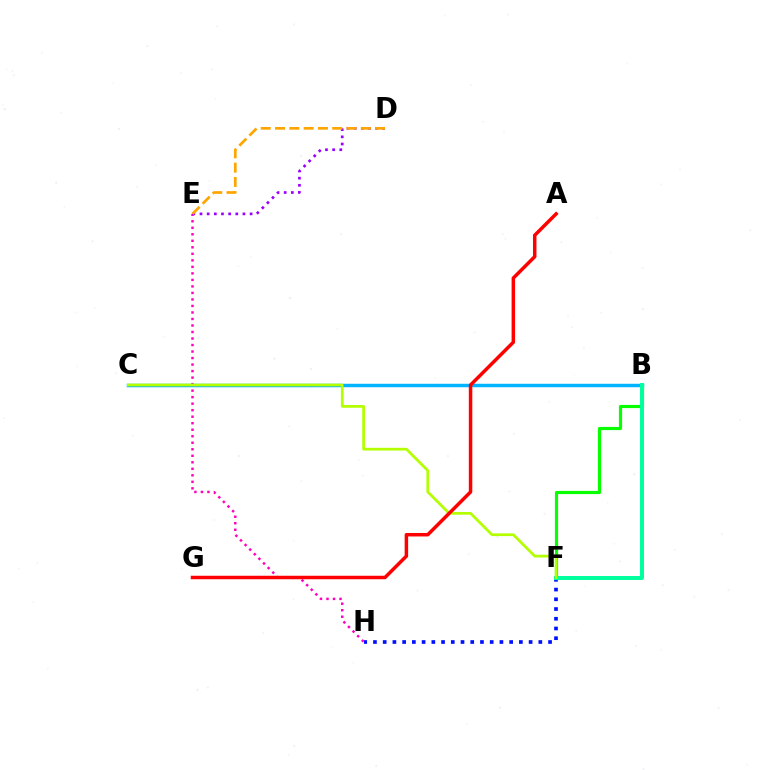{('F', 'H'): [{'color': '#0010ff', 'line_style': 'dotted', 'thickness': 2.64}], ('E', 'H'): [{'color': '#ff00bd', 'line_style': 'dotted', 'thickness': 1.77}], ('B', 'F'): [{'color': '#08ff00', 'line_style': 'solid', 'thickness': 2.28}, {'color': '#00ff9d', 'line_style': 'solid', 'thickness': 2.85}], ('B', 'C'): [{'color': '#00b5ff', 'line_style': 'solid', 'thickness': 2.5}], ('D', 'E'): [{'color': '#9b00ff', 'line_style': 'dotted', 'thickness': 1.94}, {'color': '#ffa500', 'line_style': 'dashed', 'thickness': 1.94}], ('C', 'F'): [{'color': '#b3ff00', 'line_style': 'solid', 'thickness': 1.96}], ('A', 'G'): [{'color': '#ff0000', 'line_style': 'solid', 'thickness': 2.51}]}